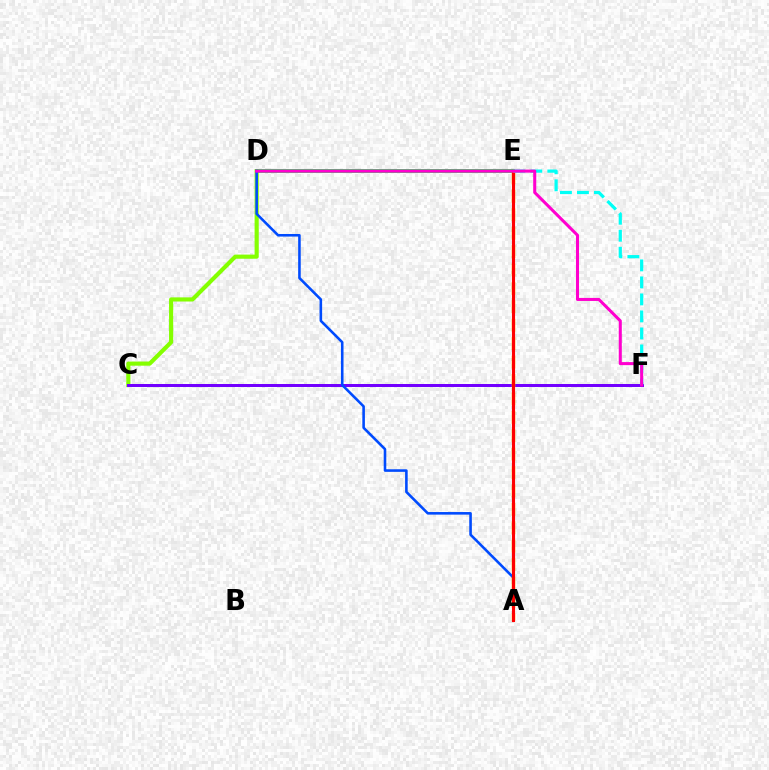{('C', 'D'): [{'color': '#84ff00', 'line_style': 'solid', 'thickness': 2.98}], ('C', 'F'): [{'color': '#7200ff', 'line_style': 'solid', 'thickness': 2.15}], ('D', 'E'): [{'color': '#00ff39', 'line_style': 'solid', 'thickness': 2.7}], ('A', 'D'): [{'color': '#004bff', 'line_style': 'solid', 'thickness': 1.86}], ('A', 'E'): [{'color': '#ffbd00', 'line_style': 'dashed', 'thickness': 2.5}, {'color': '#ff0000', 'line_style': 'solid', 'thickness': 2.23}], ('E', 'F'): [{'color': '#00fff6', 'line_style': 'dashed', 'thickness': 2.31}], ('D', 'F'): [{'color': '#ff00cf', 'line_style': 'solid', 'thickness': 2.19}]}